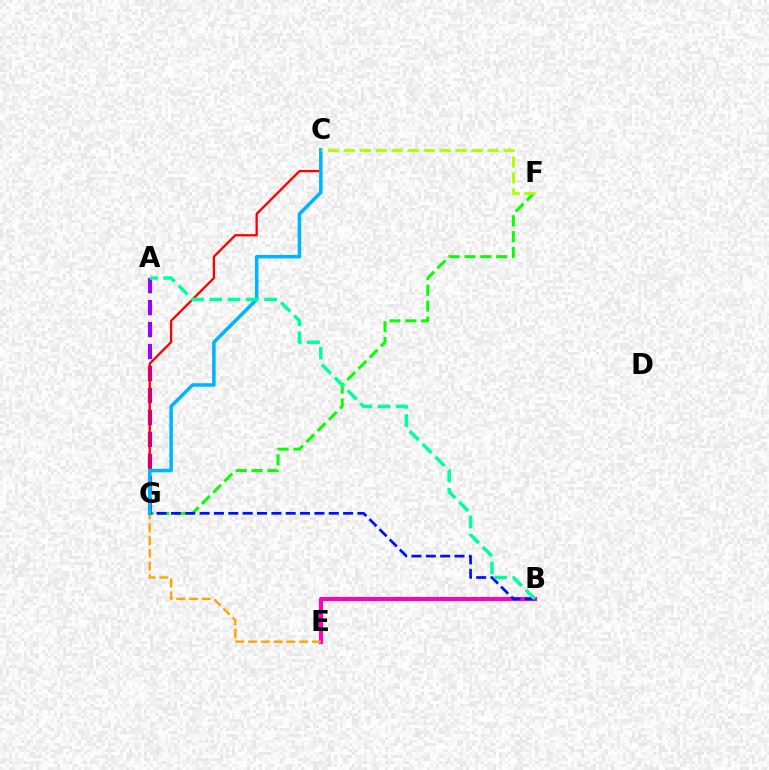{('A', 'G'): [{'color': '#9b00ff', 'line_style': 'dashed', 'thickness': 2.98}], ('B', 'E'): [{'color': '#ff00bd', 'line_style': 'solid', 'thickness': 2.95}], ('C', 'G'): [{'color': '#ff0000', 'line_style': 'solid', 'thickness': 1.66}, {'color': '#00b5ff', 'line_style': 'solid', 'thickness': 2.55}], ('F', 'G'): [{'color': '#08ff00', 'line_style': 'dashed', 'thickness': 2.15}], ('B', 'G'): [{'color': '#0010ff', 'line_style': 'dashed', 'thickness': 1.95}], ('E', 'G'): [{'color': '#ffa500', 'line_style': 'dashed', 'thickness': 1.73}], ('C', 'F'): [{'color': '#b3ff00', 'line_style': 'dashed', 'thickness': 2.17}], ('A', 'B'): [{'color': '#00ff9d', 'line_style': 'dashed', 'thickness': 2.48}]}